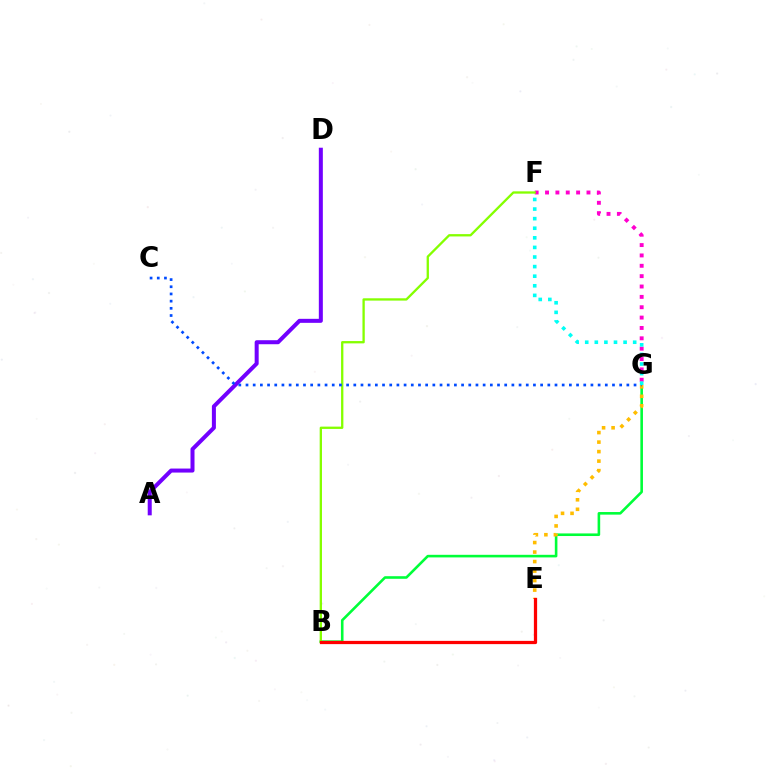{('B', 'G'): [{'color': '#00ff39', 'line_style': 'solid', 'thickness': 1.87}], ('F', 'G'): [{'color': '#ff00cf', 'line_style': 'dotted', 'thickness': 2.81}, {'color': '#00fff6', 'line_style': 'dotted', 'thickness': 2.61}], ('E', 'G'): [{'color': '#ffbd00', 'line_style': 'dotted', 'thickness': 2.58}], ('B', 'F'): [{'color': '#84ff00', 'line_style': 'solid', 'thickness': 1.67}], ('A', 'D'): [{'color': '#7200ff', 'line_style': 'solid', 'thickness': 2.89}], ('C', 'G'): [{'color': '#004bff', 'line_style': 'dotted', 'thickness': 1.95}], ('B', 'E'): [{'color': '#ff0000', 'line_style': 'solid', 'thickness': 2.33}]}